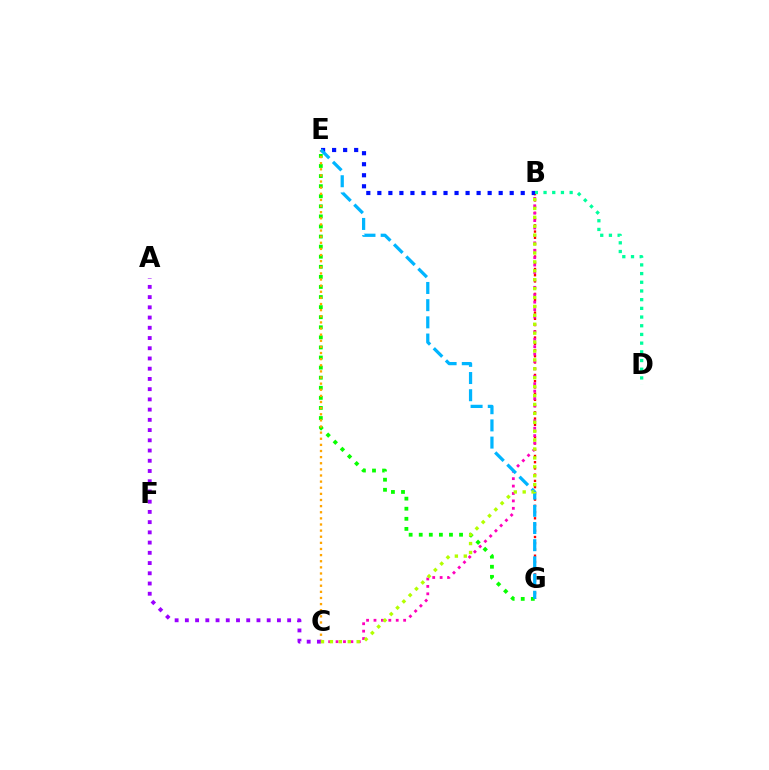{('B', 'G'): [{'color': '#ff0000', 'line_style': 'dotted', 'thickness': 1.69}], ('B', 'D'): [{'color': '#00ff9d', 'line_style': 'dotted', 'thickness': 2.36}], ('E', 'G'): [{'color': '#08ff00', 'line_style': 'dotted', 'thickness': 2.74}, {'color': '#00b5ff', 'line_style': 'dashed', 'thickness': 2.34}], ('B', 'C'): [{'color': '#ff00bd', 'line_style': 'dotted', 'thickness': 2.01}, {'color': '#b3ff00', 'line_style': 'dotted', 'thickness': 2.42}], ('B', 'E'): [{'color': '#0010ff', 'line_style': 'dotted', 'thickness': 3.0}], ('C', 'E'): [{'color': '#ffa500', 'line_style': 'dotted', 'thickness': 1.66}], ('A', 'C'): [{'color': '#9b00ff', 'line_style': 'dotted', 'thickness': 2.78}]}